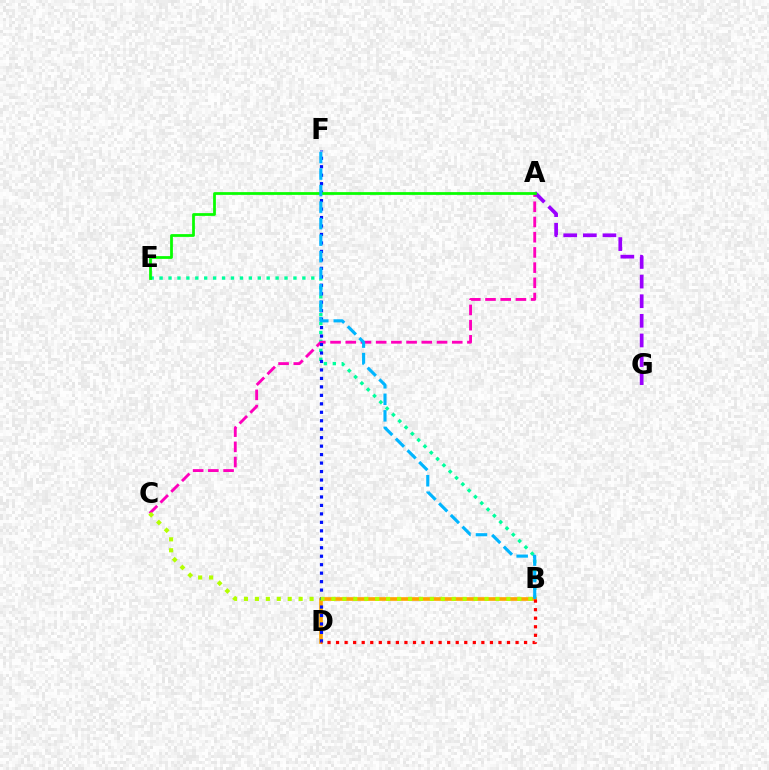{('B', 'E'): [{'color': '#00ff9d', 'line_style': 'dotted', 'thickness': 2.42}], ('A', 'C'): [{'color': '#ff00bd', 'line_style': 'dashed', 'thickness': 2.07}], ('A', 'G'): [{'color': '#9b00ff', 'line_style': 'dashed', 'thickness': 2.67}], ('B', 'D'): [{'color': '#ffa500', 'line_style': 'solid', 'thickness': 2.64}, {'color': '#ff0000', 'line_style': 'dotted', 'thickness': 2.32}], ('D', 'F'): [{'color': '#0010ff', 'line_style': 'dotted', 'thickness': 2.3}], ('B', 'C'): [{'color': '#b3ff00', 'line_style': 'dotted', 'thickness': 2.97}], ('A', 'E'): [{'color': '#08ff00', 'line_style': 'solid', 'thickness': 1.98}], ('B', 'F'): [{'color': '#00b5ff', 'line_style': 'dashed', 'thickness': 2.24}]}